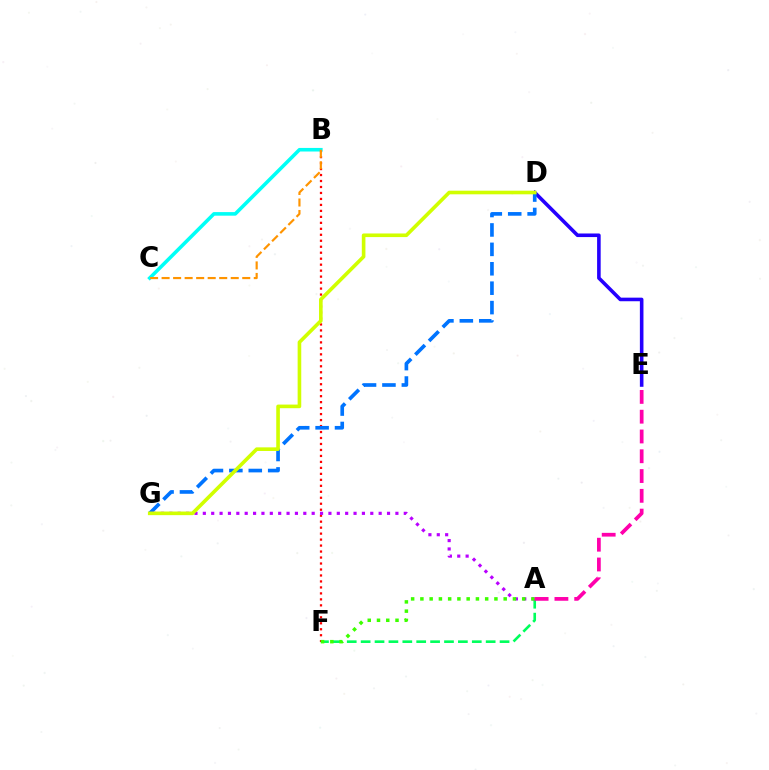{('B', 'F'): [{'color': '#ff0000', 'line_style': 'dotted', 'thickness': 1.62}], ('D', 'E'): [{'color': '#2500ff', 'line_style': 'solid', 'thickness': 2.58}], ('D', 'G'): [{'color': '#0074ff', 'line_style': 'dashed', 'thickness': 2.64}, {'color': '#d1ff00', 'line_style': 'solid', 'thickness': 2.61}], ('A', 'F'): [{'color': '#00ff5c', 'line_style': 'dashed', 'thickness': 1.89}, {'color': '#3dff00', 'line_style': 'dotted', 'thickness': 2.51}], ('A', 'G'): [{'color': '#b900ff', 'line_style': 'dotted', 'thickness': 2.27}], ('B', 'C'): [{'color': '#00fff6', 'line_style': 'solid', 'thickness': 2.58}, {'color': '#ff9400', 'line_style': 'dashed', 'thickness': 1.57}], ('A', 'E'): [{'color': '#ff00ac', 'line_style': 'dashed', 'thickness': 2.69}]}